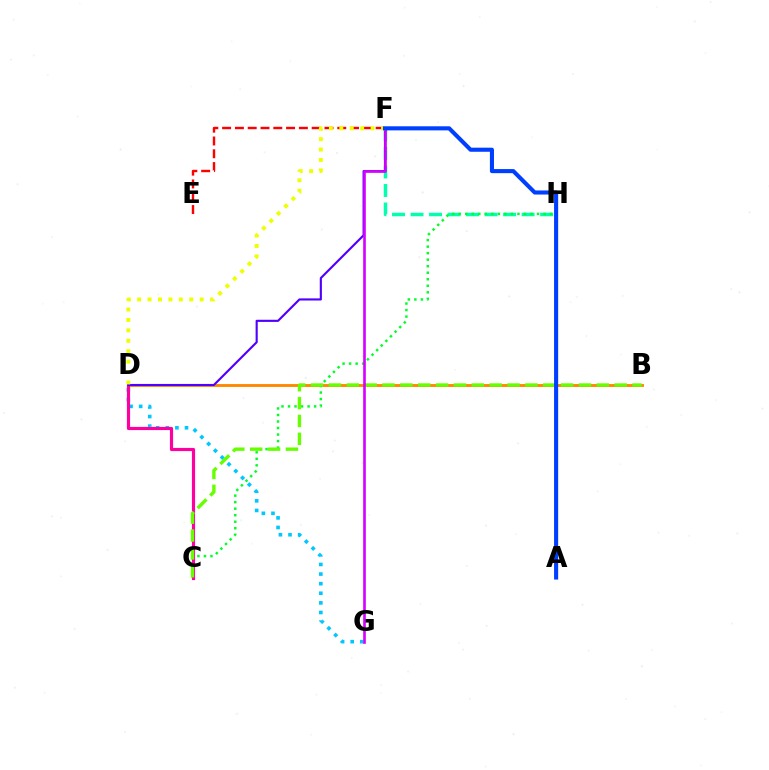{('B', 'D'): [{'color': '#ff8800', 'line_style': 'solid', 'thickness': 2.07}], ('E', 'F'): [{'color': '#ff0000', 'line_style': 'dashed', 'thickness': 1.74}], ('F', 'H'): [{'color': '#00ffaf', 'line_style': 'dashed', 'thickness': 2.51}], ('C', 'H'): [{'color': '#00ff27', 'line_style': 'dotted', 'thickness': 1.77}], ('D', 'G'): [{'color': '#00c7ff', 'line_style': 'dotted', 'thickness': 2.61}], ('C', 'D'): [{'color': '#ff00a0', 'line_style': 'solid', 'thickness': 2.28}], ('B', 'C'): [{'color': '#66ff00', 'line_style': 'dashed', 'thickness': 2.43}], ('D', 'F'): [{'color': '#4f00ff', 'line_style': 'solid', 'thickness': 1.53}, {'color': '#eeff00', 'line_style': 'dotted', 'thickness': 2.83}], ('F', 'G'): [{'color': '#d600ff', 'line_style': 'solid', 'thickness': 1.9}], ('A', 'F'): [{'color': '#003fff', 'line_style': 'solid', 'thickness': 2.94}]}